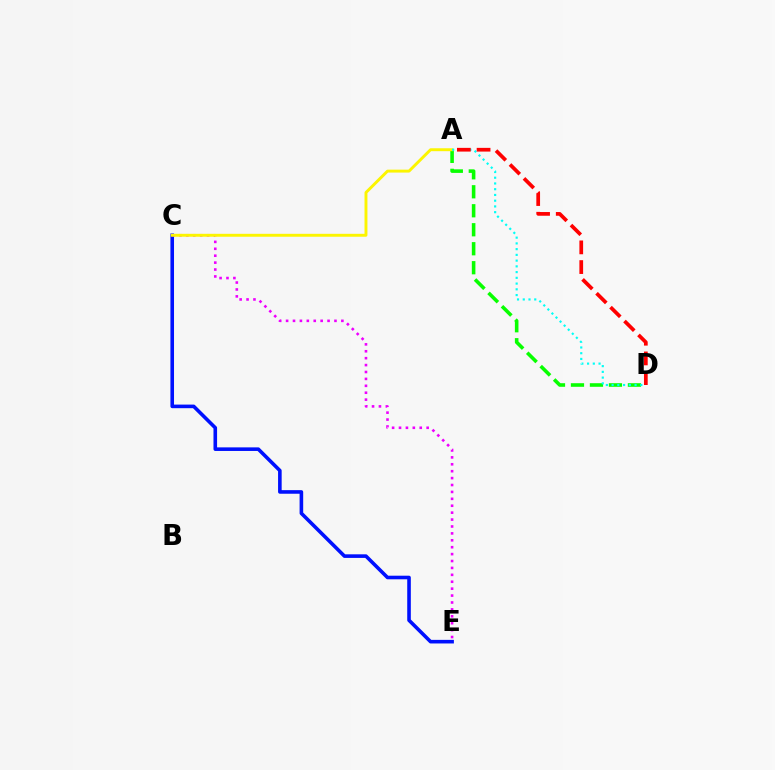{('C', 'E'): [{'color': '#0010ff', 'line_style': 'solid', 'thickness': 2.59}, {'color': '#ee00ff', 'line_style': 'dotted', 'thickness': 1.88}], ('A', 'D'): [{'color': '#08ff00', 'line_style': 'dashed', 'thickness': 2.58}, {'color': '#00fff6', 'line_style': 'dotted', 'thickness': 1.56}, {'color': '#ff0000', 'line_style': 'dashed', 'thickness': 2.68}], ('A', 'C'): [{'color': '#fcf500', 'line_style': 'solid', 'thickness': 2.1}]}